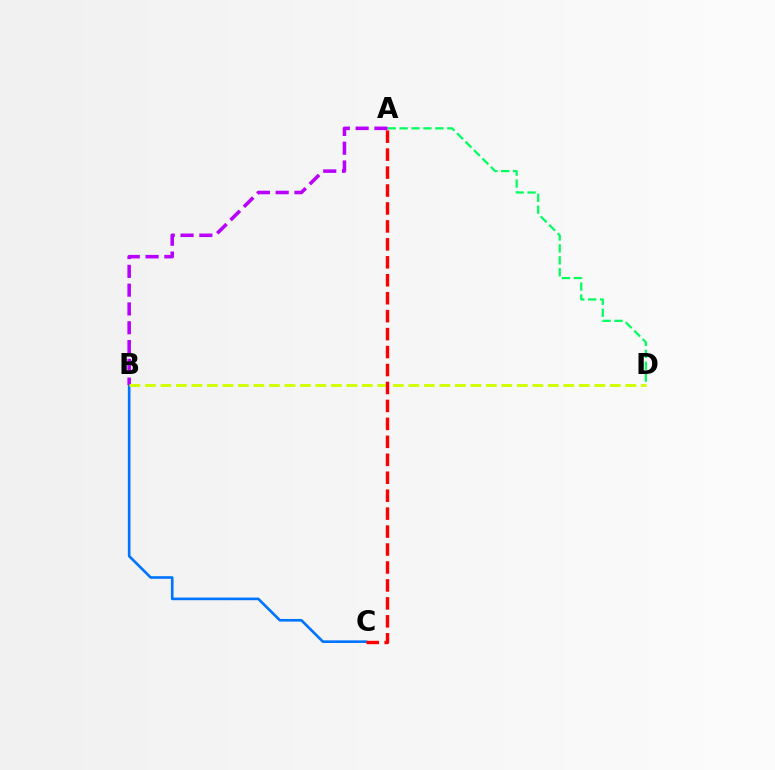{('A', 'D'): [{'color': '#00ff5c', 'line_style': 'dashed', 'thickness': 1.62}], ('B', 'C'): [{'color': '#0074ff', 'line_style': 'solid', 'thickness': 1.9}], ('A', 'B'): [{'color': '#b900ff', 'line_style': 'dashed', 'thickness': 2.55}], ('B', 'D'): [{'color': '#d1ff00', 'line_style': 'dashed', 'thickness': 2.11}], ('A', 'C'): [{'color': '#ff0000', 'line_style': 'dashed', 'thickness': 2.44}]}